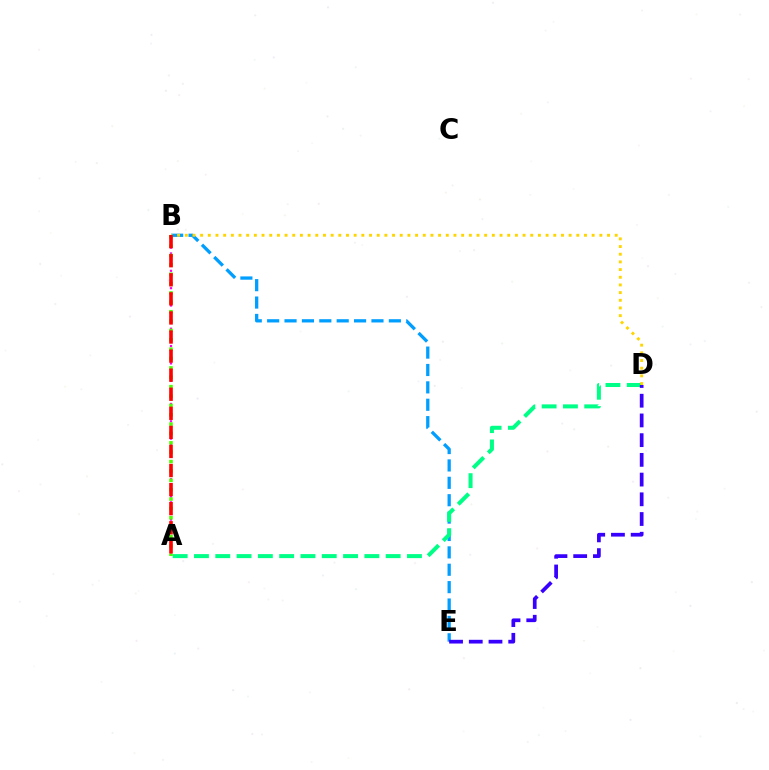{('B', 'E'): [{'color': '#009eff', 'line_style': 'dashed', 'thickness': 2.36}], ('A', 'D'): [{'color': '#00ff86', 'line_style': 'dashed', 'thickness': 2.89}], ('B', 'D'): [{'color': '#ffd500', 'line_style': 'dotted', 'thickness': 2.09}], ('A', 'B'): [{'color': '#ff00ed', 'line_style': 'dotted', 'thickness': 1.57}, {'color': '#4fff00', 'line_style': 'dotted', 'thickness': 2.55}, {'color': '#ff0000', 'line_style': 'dashed', 'thickness': 2.59}], ('D', 'E'): [{'color': '#3700ff', 'line_style': 'dashed', 'thickness': 2.68}]}